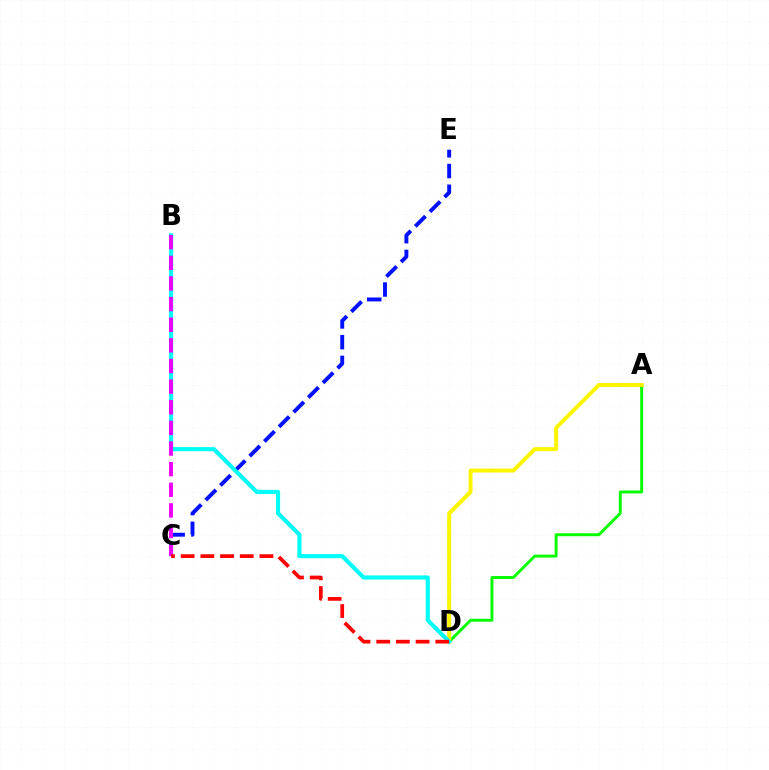{('A', 'D'): [{'color': '#08ff00', 'line_style': 'solid', 'thickness': 2.13}, {'color': '#fcf500', 'line_style': 'solid', 'thickness': 2.87}], ('C', 'E'): [{'color': '#0010ff', 'line_style': 'dashed', 'thickness': 2.82}], ('B', 'D'): [{'color': '#00fff6', 'line_style': 'solid', 'thickness': 2.97}], ('B', 'C'): [{'color': '#ee00ff', 'line_style': 'dashed', 'thickness': 2.8}], ('C', 'D'): [{'color': '#ff0000', 'line_style': 'dashed', 'thickness': 2.68}]}